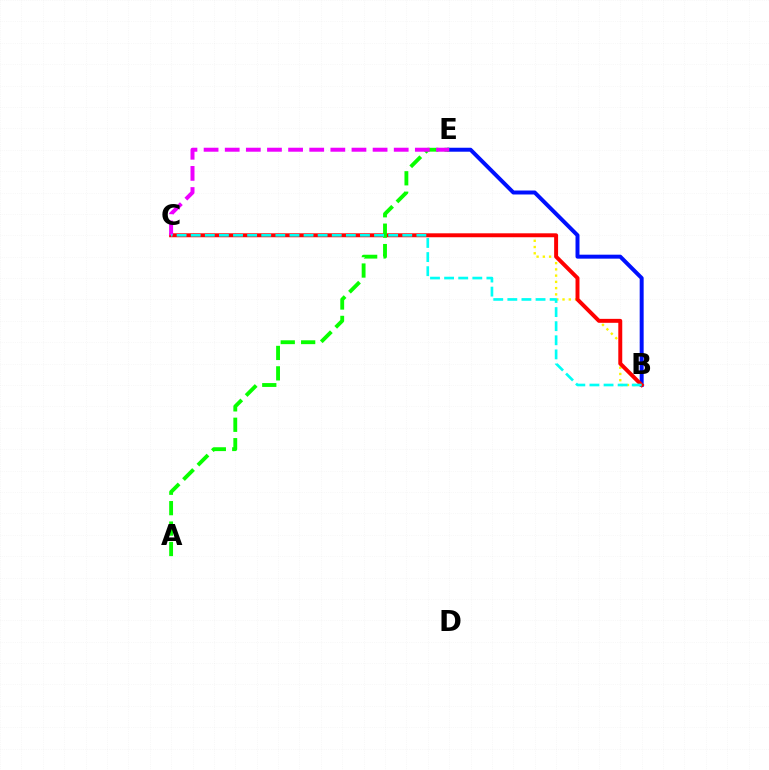{('B', 'E'): [{'color': '#0010ff', 'line_style': 'solid', 'thickness': 2.86}], ('B', 'C'): [{'color': '#fcf500', 'line_style': 'dotted', 'thickness': 1.7}, {'color': '#ff0000', 'line_style': 'solid', 'thickness': 2.84}, {'color': '#00fff6', 'line_style': 'dashed', 'thickness': 1.92}], ('A', 'E'): [{'color': '#08ff00', 'line_style': 'dashed', 'thickness': 2.77}], ('C', 'E'): [{'color': '#ee00ff', 'line_style': 'dashed', 'thickness': 2.87}]}